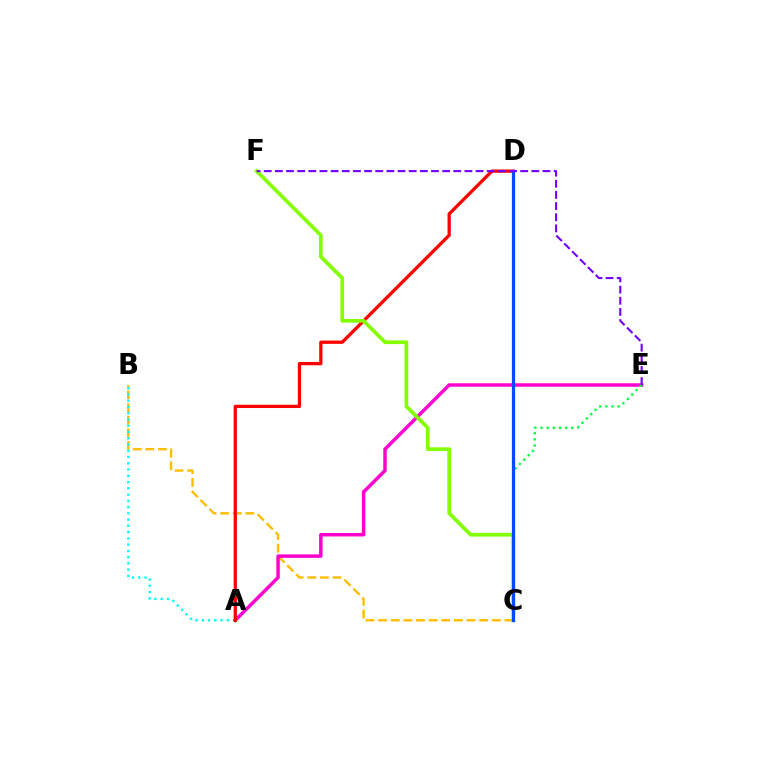{('B', 'C'): [{'color': '#ffbd00', 'line_style': 'dashed', 'thickness': 1.72}], ('A', 'B'): [{'color': '#00fff6', 'line_style': 'dotted', 'thickness': 1.7}], ('A', 'E'): [{'color': '#ff00cf', 'line_style': 'solid', 'thickness': 2.49}], ('A', 'D'): [{'color': '#ff0000', 'line_style': 'solid', 'thickness': 2.35}], ('C', 'E'): [{'color': '#00ff39', 'line_style': 'dotted', 'thickness': 1.67}], ('C', 'F'): [{'color': '#84ff00', 'line_style': 'solid', 'thickness': 2.67}], ('C', 'D'): [{'color': '#004bff', 'line_style': 'solid', 'thickness': 2.32}], ('E', 'F'): [{'color': '#7200ff', 'line_style': 'dashed', 'thickness': 1.51}]}